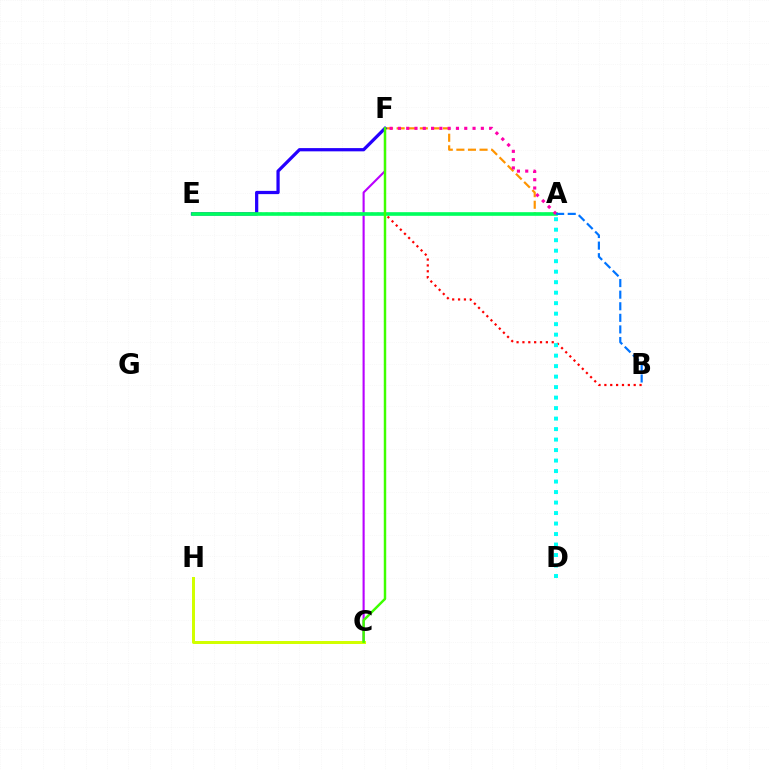{('C', 'F'): [{'color': '#b900ff', 'line_style': 'solid', 'thickness': 1.52}, {'color': '#3dff00', 'line_style': 'solid', 'thickness': 1.76}], ('C', 'H'): [{'color': '#d1ff00', 'line_style': 'solid', 'thickness': 2.16}], ('A', 'F'): [{'color': '#ff9400', 'line_style': 'dashed', 'thickness': 1.57}, {'color': '#ff00ac', 'line_style': 'dotted', 'thickness': 2.25}], ('E', 'F'): [{'color': '#2500ff', 'line_style': 'solid', 'thickness': 2.33}], ('B', 'E'): [{'color': '#ff0000', 'line_style': 'dotted', 'thickness': 1.59}], ('A', 'E'): [{'color': '#00ff5c', 'line_style': 'solid', 'thickness': 2.62}], ('A', 'B'): [{'color': '#0074ff', 'line_style': 'dashed', 'thickness': 1.57}], ('A', 'D'): [{'color': '#00fff6', 'line_style': 'dotted', 'thickness': 2.85}]}